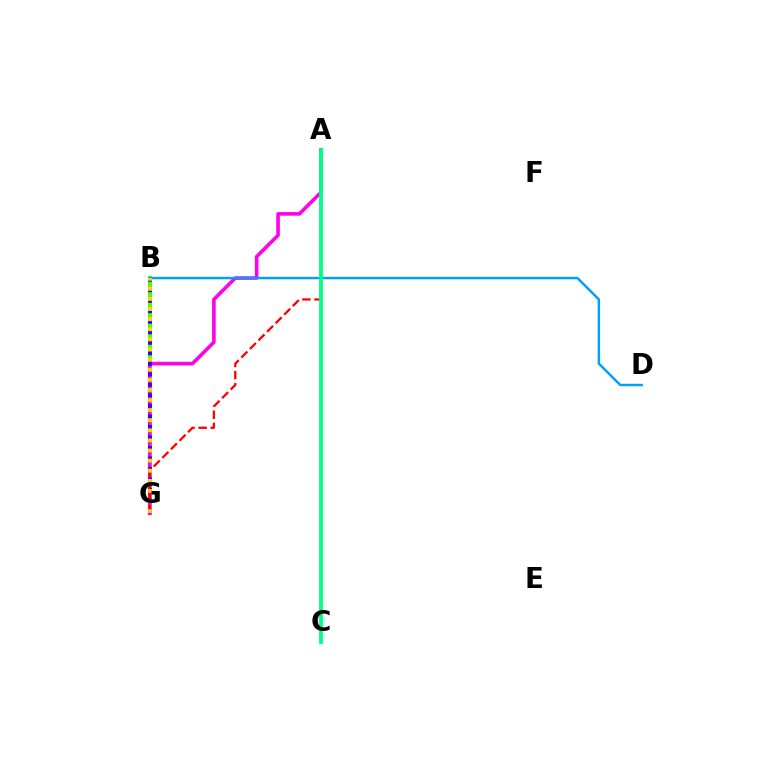{('B', 'G'): [{'color': '#4fff00', 'line_style': 'solid', 'thickness': 2.97}, {'color': '#3700ff', 'line_style': 'dotted', 'thickness': 2.86}, {'color': '#ffd500', 'line_style': 'dotted', 'thickness': 2.74}], ('A', 'G'): [{'color': '#ff00ed', 'line_style': 'solid', 'thickness': 2.58}, {'color': '#ff0000', 'line_style': 'dashed', 'thickness': 1.65}], ('B', 'D'): [{'color': '#009eff', 'line_style': 'solid', 'thickness': 1.76}], ('A', 'C'): [{'color': '#00ff86', 'line_style': 'solid', 'thickness': 2.76}]}